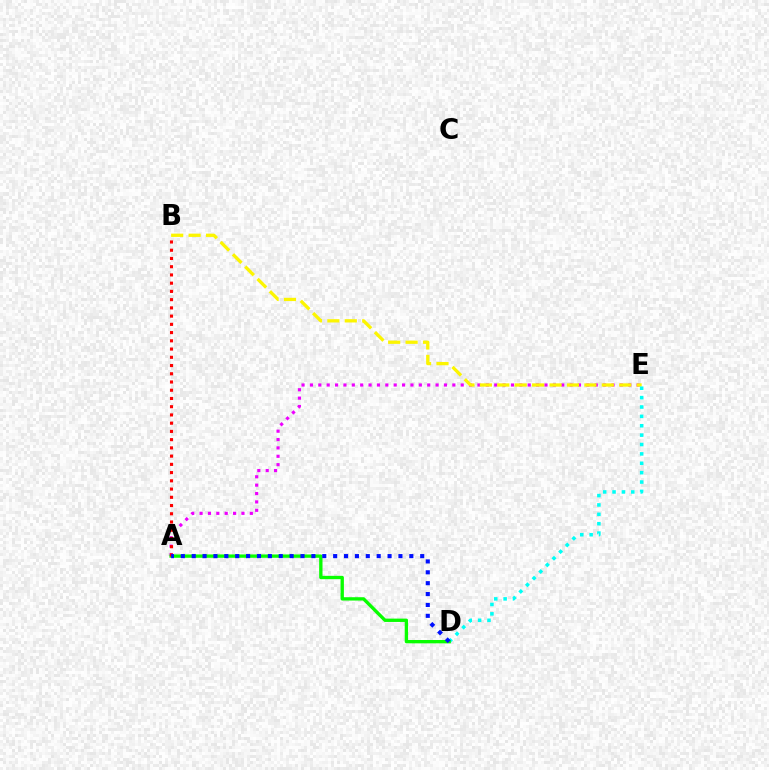{('A', 'E'): [{'color': '#ee00ff', 'line_style': 'dotted', 'thickness': 2.28}], ('B', 'E'): [{'color': '#fcf500', 'line_style': 'dashed', 'thickness': 2.37}], ('D', 'E'): [{'color': '#00fff6', 'line_style': 'dotted', 'thickness': 2.55}], ('A', 'D'): [{'color': '#08ff00', 'line_style': 'solid', 'thickness': 2.4}, {'color': '#0010ff', 'line_style': 'dotted', 'thickness': 2.96}], ('A', 'B'): [{'color': '#ff0000', 'line_style': 'dotted', 'thickness': 2.24}]}